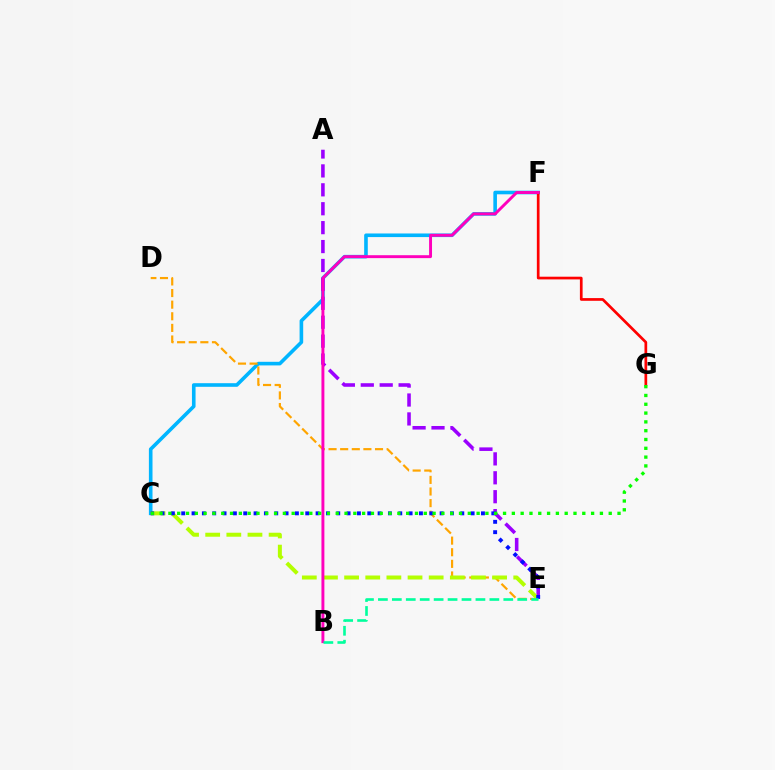{('C', 'F'): [{'color': '#00b5ff', 'line_style': 'solid', 'thickness': 2.6}], ('D', 'E'): [{'color': '#ffa500', 'line_style': 'dashed', 'thickness': 1.58}], ('F', 'G'): [{'color': '#ff0000', 'line_style': 'solid', 'thickness': 1.95}], ('A', 'E'): [{'color': '#9b00ff', 'line_style': 'dashed', 'thickness': 2.57}], ('C', 'E'): [{'color': '#b3ff00', 'line_style': 'dashed', 'thickness': 2.87}, {'color': '#0010ff', 'line_style': 'dotted', 'thickness': 2.81}], ('B', 'F'): [{'color': '#ff00bd', 'line_style': 'solid', 'thickness': 2.11}], ('C', 'G'): [{'color': '#08ff00', 'line_style': 'dotted', 'thickness': 2.39}], ('B', 'E'): [{'color': '#00ff9d', 'line_style': 'dashed', 'thickness': 1.89}]}